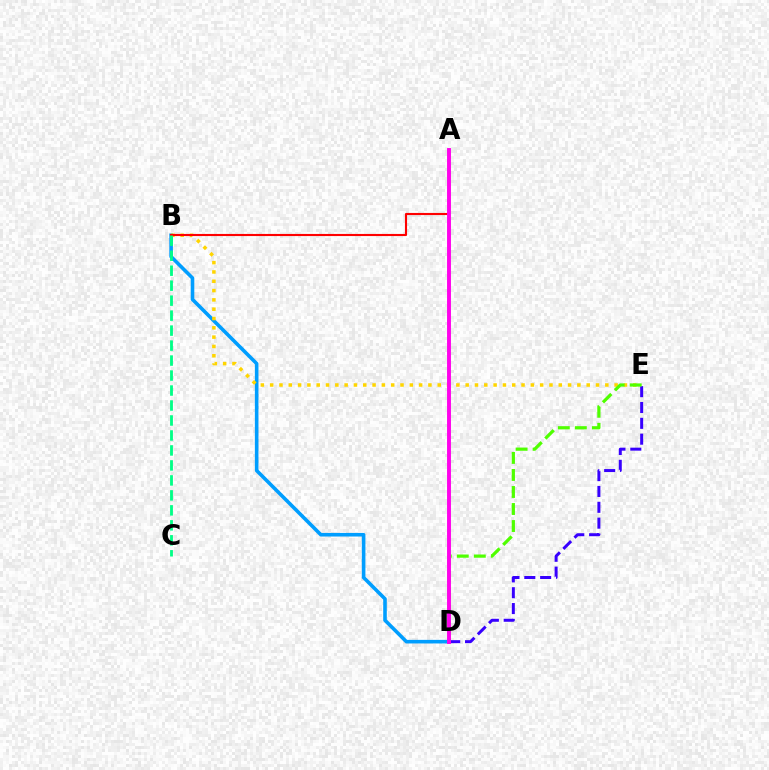{('B', 'D'): [{'color': '#009eff', 'line_style': 'solid', 'thickness': 2.59}], ('B', 'E'): [{'color': '#ffd500', 'line_style': 'dotted', 'thickness': 2.53}], ('D', 'E'): [{'color': '#3700ff', 'line_style': 'dashed', 'thickness': 2.15}, {'color': '#4fff00', 'line_style': 'dashed', 'thickness': 2.31}], ('A', 'B'): [{'color': '#ff0000', 'line_style': 'solid', 'thickness': 1.52}], ('A', 'D'): [{'color': '#ff00ed', 'line_style': 'solid', 'thickness': 2.8}], ('B', 'C'): [{'color': '#00ff86', 'line_style': 'dashed', 'thickness': 2.03}]}